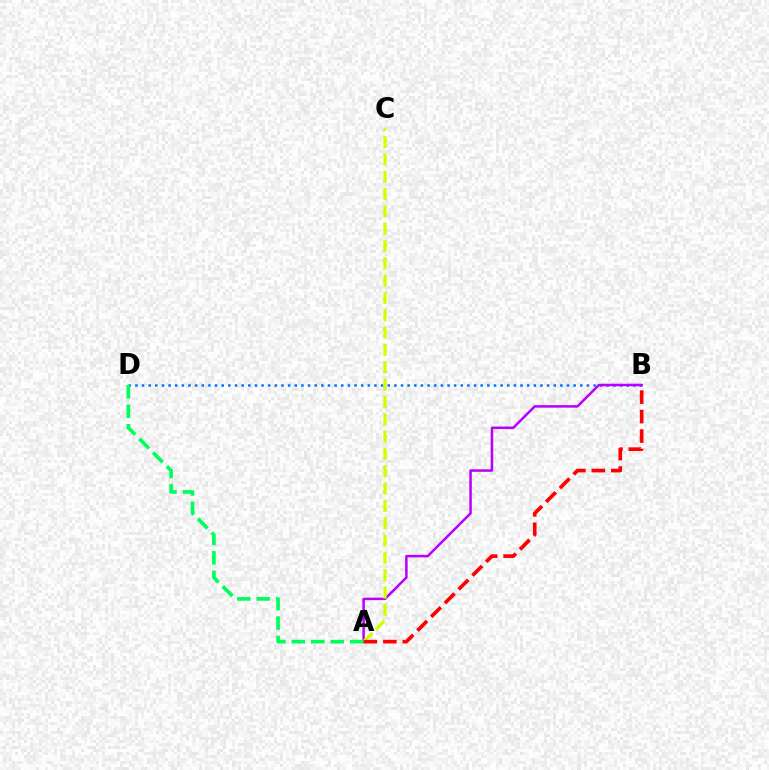{('B', 'D'): [{'color': '#0074ff', 'line_style': 'dotted', 'thickness': 1.8}], ('A', 'B'): [{'color': '#b900ff', 'line_style': 'solid', 'thickness': 1.81}, {'color': '#ff0000', 'line_style': 'dashed', 'thickness': 2.64}], ('A', 'C'): [{'color': '#d1ff00', 'line_style': 'dashed', 'thickness': 2.35}], ('A', 'D'): [{'color': '#00ff5c', 'line_style': 'dashed', 'thickness': 2.64}]}